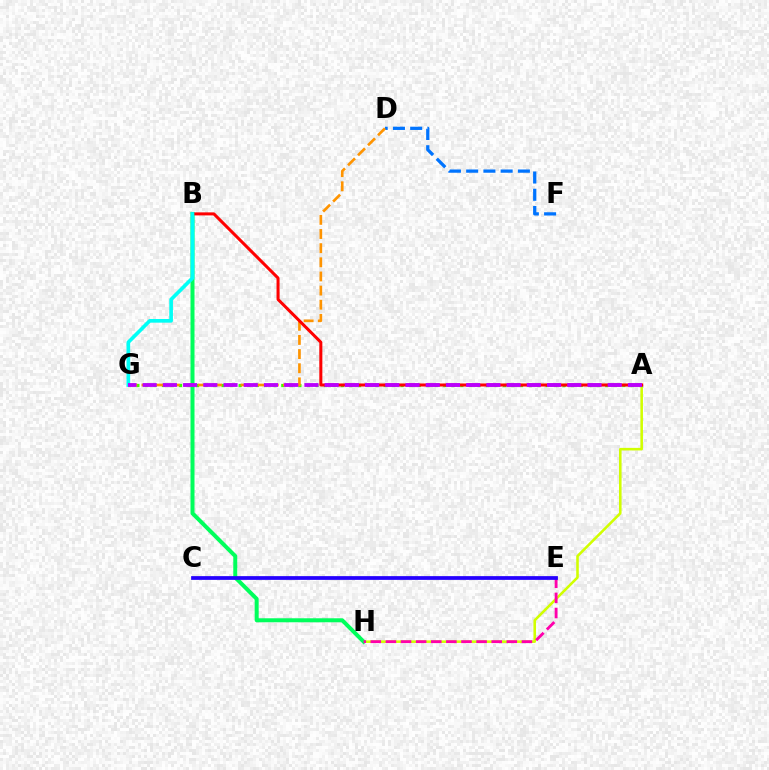{('A', 'H'): [{'color': '#d1ff00', 'line_style': 'solid', 'thickness': 1.85}], ('D', 'F'): [{'color': '#0074ff', 'line_style': 'dashed', 'thickness': 2.34}], ('A', 'G'): [{'color': '#3dff00', 'line_style': 'dotted', 'thickness': 2.32}, {'color': '#b900ff', 'line_style': 'dashed', 'thickness': 2.75}], ('B', 'H'): [{'color': '#00ff5c', 'line_style': 'solid', 'thickness': 2.88}], ('E', 'H'): [{'color': '#ff00ac', 'line_style': 'dashed', 'thickness': 2.05}], ('D', 'G'): [{'color': '#ff9400', 'line_style': 'dashed', 'thickness': 1.92}], ('A', 'B'): [{'color': '#ff0000', 'line_style': 'solid', 'thickness': 2.18}], ('B', 'G'): [{'color': '#00fff6', 'line_style': 'solid', 'thickness': 2.63}], ('C', 'E'): [{'color': '#2500ff', 'line_style': 'solid', 'thickness': 2.7}]}